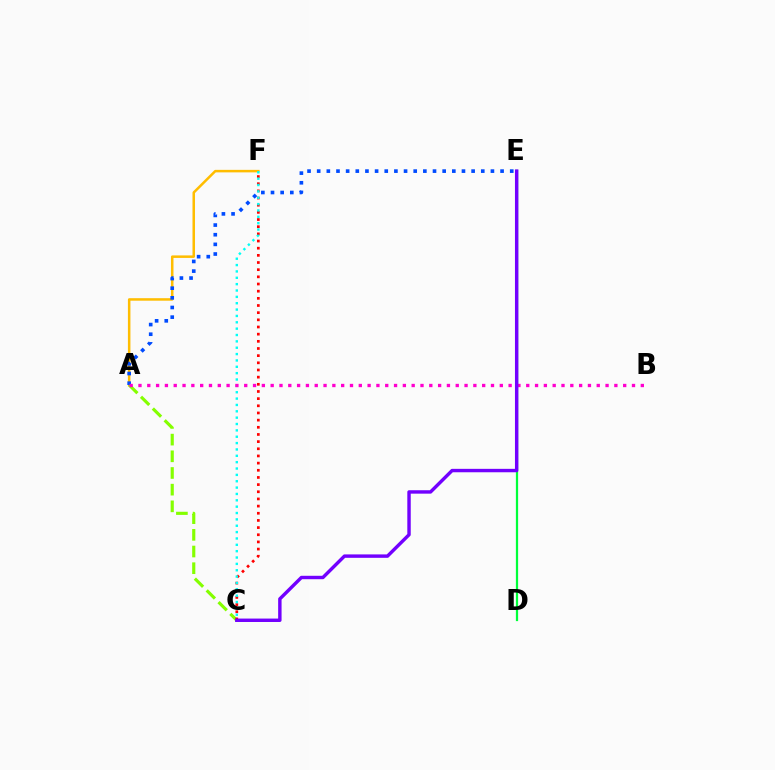{('D', 'E'): [{'color': '#00ff39', 'line_style': 'solid', 'thickness': 1.61}], ('A', 'F'): [{'color': '#ffbd00', 'line_style': 'solid', 'thickness': 1.81}], ('A', 'C'): [{'color': '#84ff00', 'line_style': 'dashed', 'thickness': 2.27}], ('C', 'F'): [{'color': '#ff0000', 'line_style': 'dotted', 'thickness': 1.95}, {'color': '#00fff6', 'line_style': 'dotted', 'thickness': 1.73}], ('A', 'E'): [{'color': '#004bff', 'line_style': 'dotted', 'thickness': 2.62}], ('A', 'B'): [{'color': '#ff00cf', 'line_style': 'dotted', 'thickness': 2.39}], ('C', 'E'): [{'color': '#7200ff', 'line_style': 'solid', 'thickness': 2.46}]}